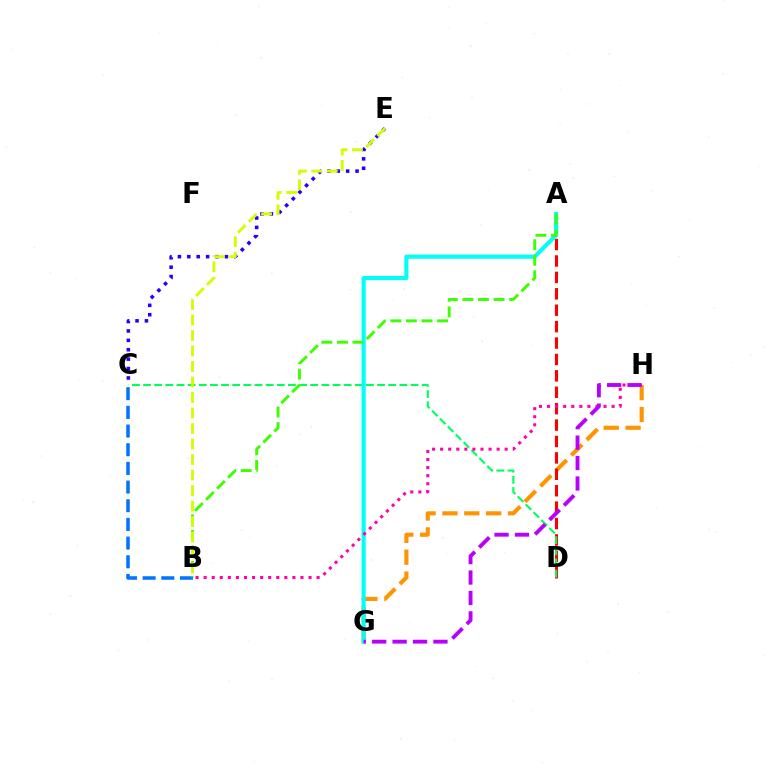{('G', 'H'): [{'color': '#ff9400', 'line_style': 'dashed', 'thickness': 2.97}, {'color': '#b900ff', 'line_style': 'dashed', 'thickness': 2.77}], ('A', 'D'): [{'color': '#ff0000', 'line_style': 'dashed', 'thickness': 2.23}], ('C', 'D'): [{'color': '#00ff5c', 'line_style': 'dashed', 'thickness': 1.51}], ('B', 'C'): [{'color': '#0074ff', 'line_style': 'dashed', 'thickness': 2.54}], ('C', 'E'): [{'color': '#2500ff', 'line_style': 'dotted', 'thickness': 2.55}], ('A', 'G'): [{'color': '#00fff6', 'line_style': 'solid', 'thickness': 2.97}], ('A', 'B'): [{'color': '#3dff00', 'line_style': 'dashed', 'thickness': 2.12}], ('B', 'H'): [{'color': '#ff00ac', 'line_style': 'dotted', 'thickness': 2.19}], ('B', 'E'): [{'color': '#d1ff00', 'line_style': 'dashed', 'thickness': 2.11}]}